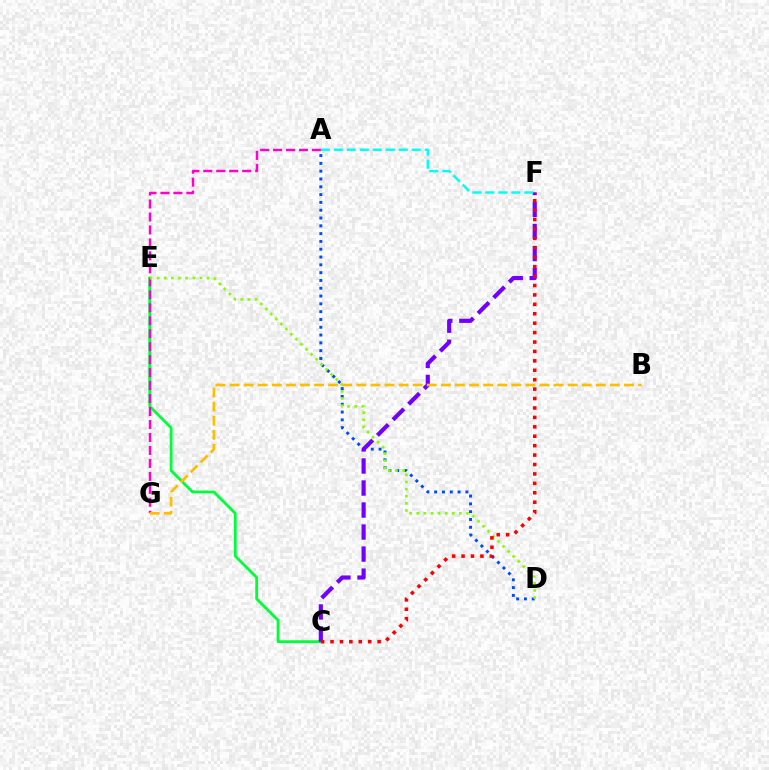{('C', 'E'): [{'color': '#00ff39', 'line_style': 'solid', 'thickness': 2.02}], ('A', 'D'): [{'color': '#004bff', 'line_style': 'dotted', 'thickness': 2.12}], ('C', 'F'): [{'color': '#7200ff', 'line_style': 'dashed', 'thickness': 2.99}, {'color': '#ff0000', 'line_style': 'dotted', 'thickness': 2.56}], ('A', 'G'): [{'color': '#ff00cf', 'line_style': 'dashed', 'thickness': 1.76}], ('A', 'F'): [{'color': '#00fff6', 'line_style': 'dashed', 'thickness': 1.76}], ('D', 'E'): [{'color': '#84ff00', 'line_style': 'dotted', 'thickness': 1.93}], ('B', 'G'): [{'color': '#ffbd00', 'line_style': 'dashed', 'thickness': 1.91}]}